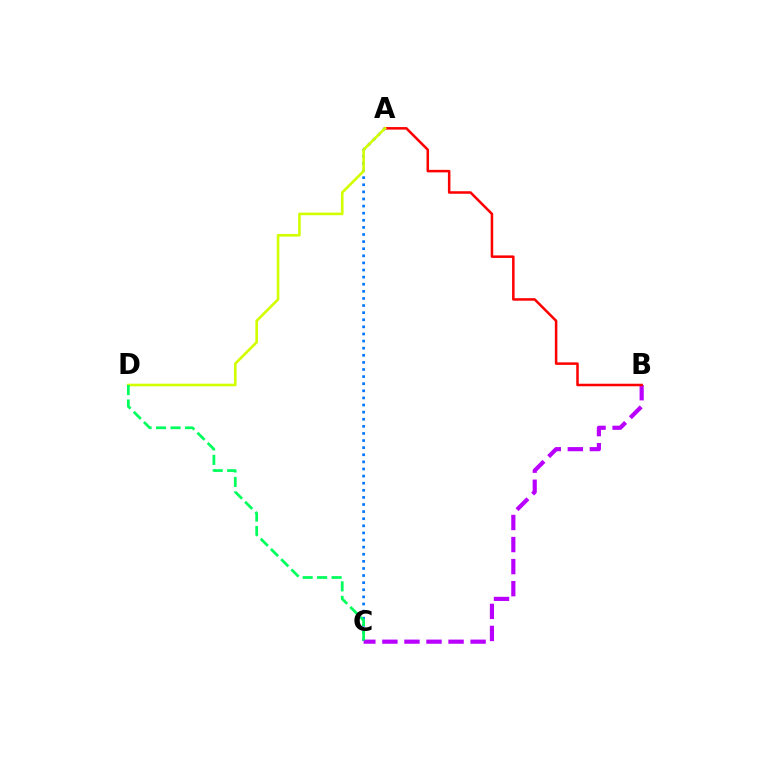{('A', 'C'): [{'color': '#0074ff', 'line_style': 'dotted', 'thickness': 1.93}], ('B', 'C'): [{'color': '#b900ff', 'line_style': 'dashed', 'thickness': 3.0}], ('A', 'B'): [{'color': '#ff0000', 'line_style': 'solid', 'thickness': 1.81}], ('A', 'D'): [{'color': '#d1ff00', 'line_style': 'solid', 'thickness': 1.89}], ('C', 'D'): [{'color': '#00ff5c', 'line_style': 'dashed', 'thickness': 1.97}]}